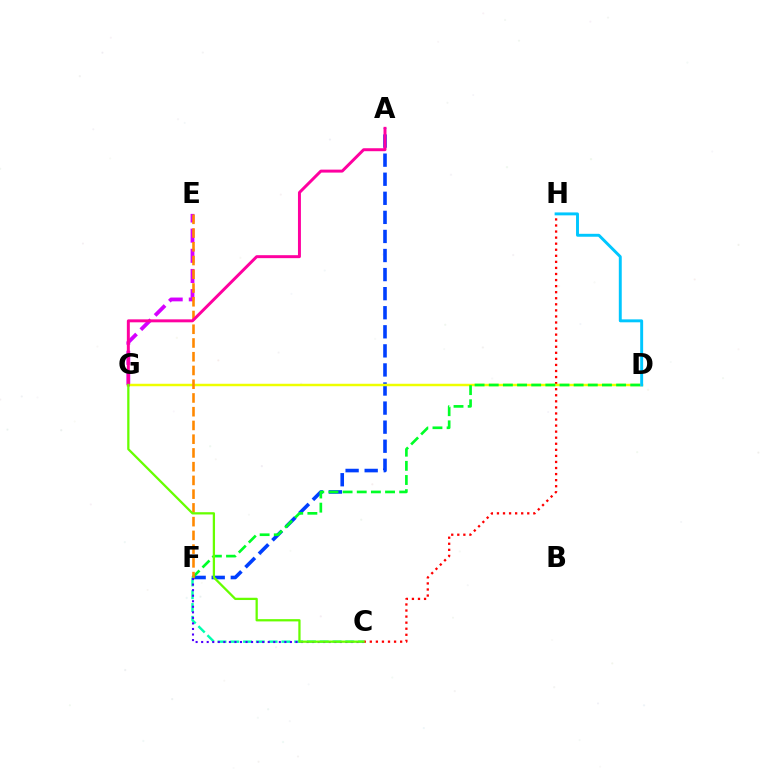{('A', 'F'): [{'color': '#003fff', 'line_style': 'dashed', 'thickness': 2.59}], ('E', 'G'): [{'color': '#d600ff', 'line_style': 'dashed', 'thickness': 2.74}], ('C', 'H'): [{'color': '#ff0000', 'line_style': 'dotted', 'thickness': 1.65}], ('D', 'G'): [{'color': '#eeff00', 'line_style': 'solid', 'thickness': 1.78}], ('D', 'F'): [{'color': '#00ff27', 'line_style': 'dashed', 'thickness': 1.92}], ('E', 'F'): [{'color': '#ff8800', 'line_style': 'dashed', 'thickness': 1.87}], ('A', 'G'): [{'color': '#ff00a0', 'line_style': 'solid', 'thickness': 2.13}], ('C', 'F'): [{'color': '#00ffaf', 'line_style': 'dashed', 'thickness': 1.74}, {'color': '#4f00ff', 'line_style': 'dotted', 'thickness': 1.51}], ('C', 'G'): [{'color': '#66ff00', 'line_style': 'solid', 'thickness': 1.63}], ('D', 'H'): [{'color': '#00c7ff', 'line_style': 'solid', 'thickness': 2.11}]}